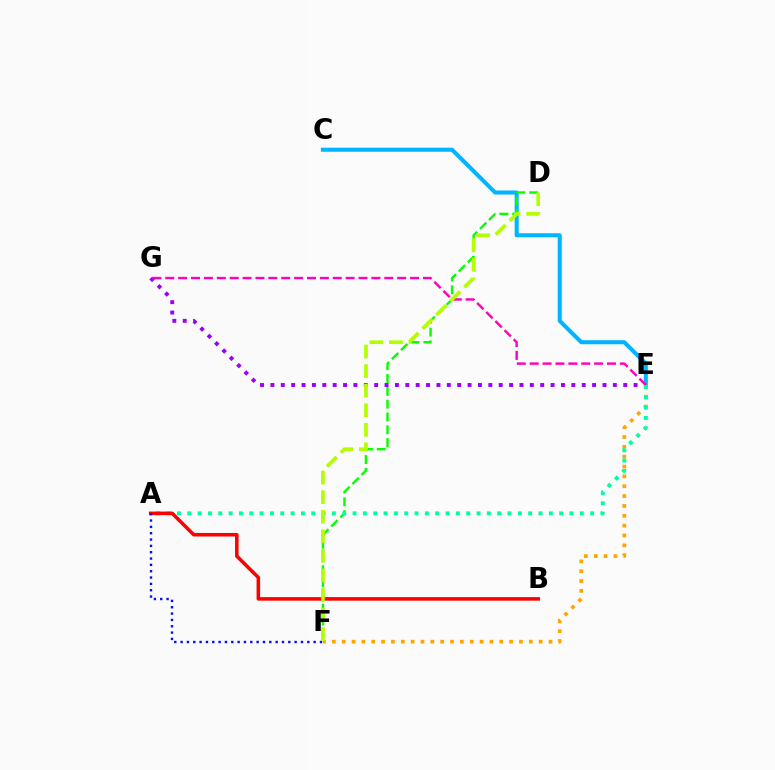{('C', 'E'): [{'color': '#00b5ff', 'line_style': 'solid', 'thickness': 2.91}], ('D', 'F'): [{'color': '#08ff00', 'line_style': 'dashed', 'thickness': 1.74}, {'color': '#b3ff00', 'line_style': 'dashed', 'thickness': 2.66}], ('E', 'G'): [{'color': '#9b00ff', 'line_style': 'dotted', 'thickness': 2.82}, {'color': '#ff00bd', 'line_style': 'dashed', 'thickness': 1.75}], ('E', 'F'): [{'color': '#ffa500', 'line_style': 'dotted', 'thickness': 2.68}], ('A', 'E'): [{'color': '#00ff9d', 'line_style': 'dotted', 'thickness': 2.81}], ('A', 'B'): [{'color': '#ff0000', 'line_style': 'solid', 'thickness': 2.55}], ('A', 'F'): [{'color': '#0010ff', 'line_style': 'dotted', 'thickness': 1.72}]}